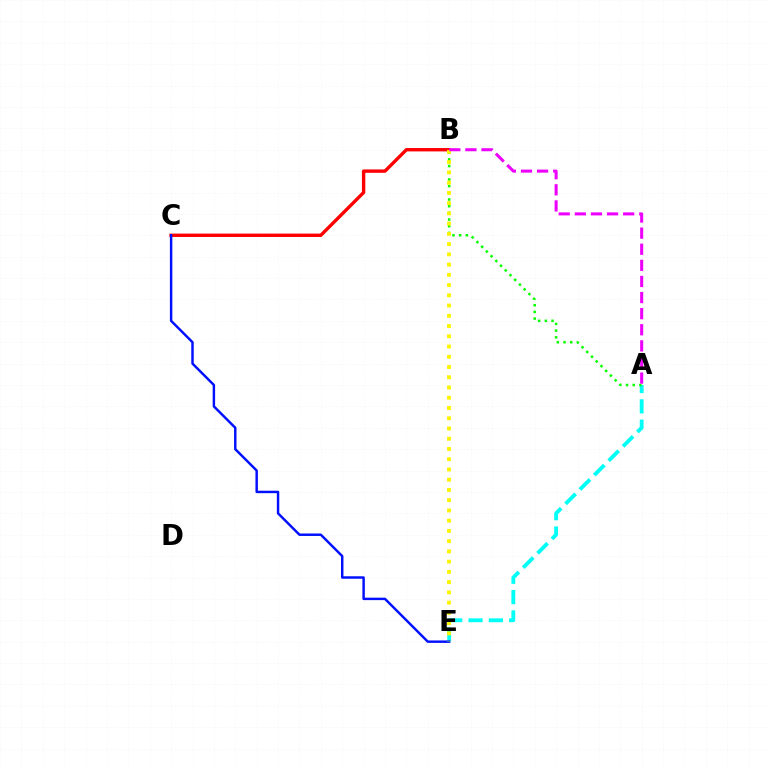{('B', 'C'): [{'color': '#ff0000', 'line_style': 'solid', 'thickness': 2.44}], ('A', 'E'): [{'color': '#00fff6', 'line_style': 'dashed', 'thickness': 2.76}], ('A', 'B'): [{'color': '#08ff00', 'line_style': 'dotted', 'thickness': 1.82}, {'color': '#ee00ff', 'line_style': 'dashed', 'thickness': 2.19}], ('C', 'E'): [{'color': '#0010ff', 'line_style': 'solid', 'thickness': 1.77}], ('B', 'E'): [{'color': '#fcf500', 'line_style': 'dotted', 'thickness': 2.78}]}